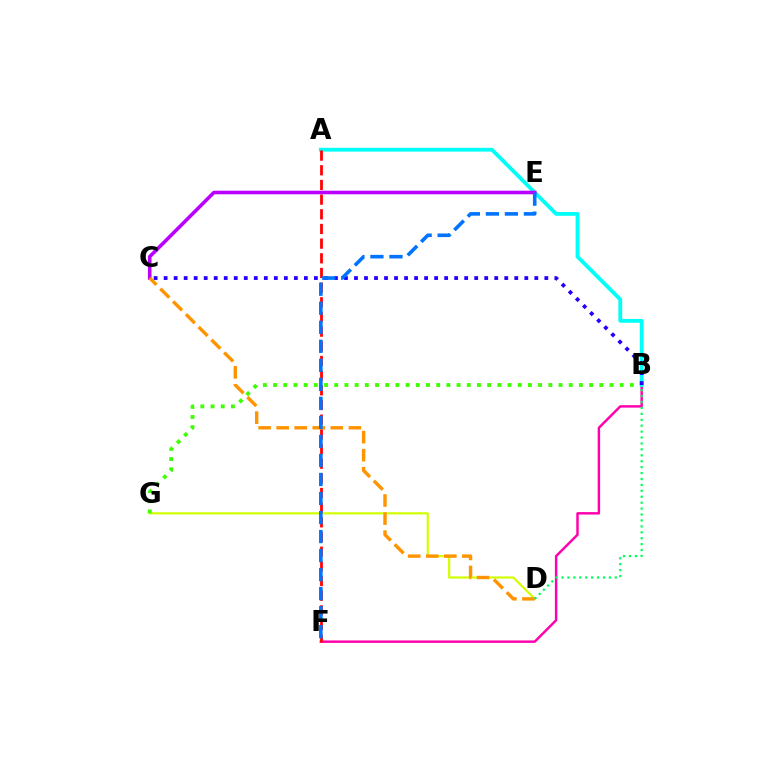{('D', 'G'): [{'color': '#d1ff00', 'line_style': 'solid', 'thickness': 1.59}], ('B', 'G'): [{'color': '#3dff00', 'line_style': 'dotted', 'thickness': 2.77}], ('B', 'F'): [{'color': '#ff00ac', 'line_style': 'solid', 'thickness': 1.77}], ('A', 'B'): [{'color': '#00fff6', 'line_style': 'solid', 'thickness': 2.74}], ('A', 'F'): [{'color': '#ff0000', 'line_style': 'dashed', 'thickness': 1.99}], ('B', 'C'): [{'color': '#2500ff', 'line_style': 'dotted', 'thickness': 2.72}], ('C', 'E'): [{'color': '#b900ff', 'line_style': 'solid', 'thickness': 2.58}], ('C', 'D'): [{'color': '#ff9400', 'line_style': 'dashed', 'thickness': 2.45}], ('B', 'D'): [{'color': '#00ff5c', 'line_style': 'dotted', 'thickness': 1.61}], ('E', 'F'): [{'color': '#0074ff', 'line_style': 'dashed', 'thickness': 2.58}]}